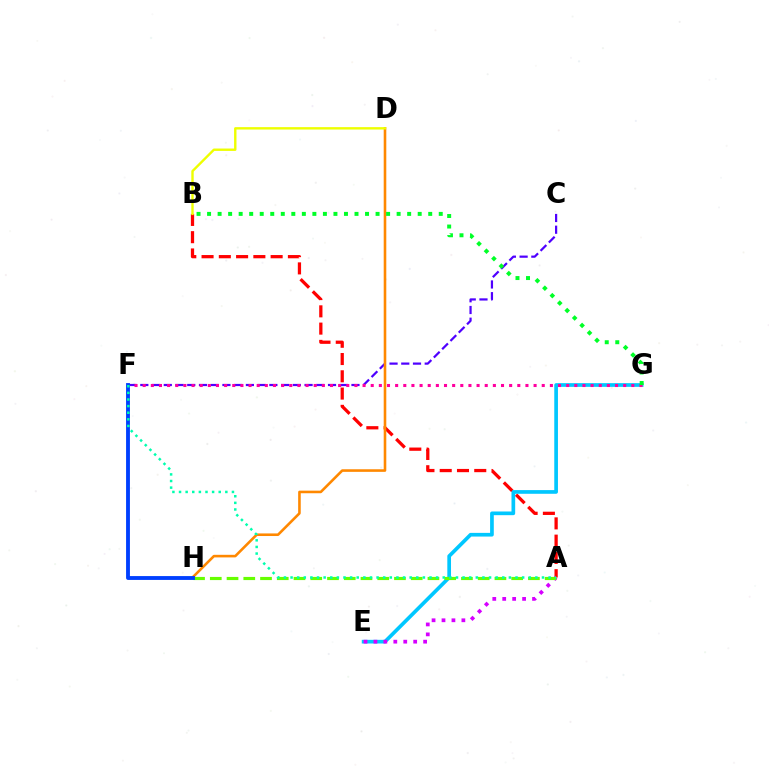{('C', 'F'): [{'color': '#4f00ff', 'line_style': 'dashed', 'thickness': 1.59}], ('A', 'B'): [{'color': '#ff0000', 'line_style': 'dashed', 'thickness': 2.35}], ('E', 'G'): [{'color': '#00c7ff', 'line_style': 'solid', 'thickness': 2.65}], ('F', 'G'): [{'color': '#ff00a0', 'line_style': 'dotted', 'thickness': 2.21}], ('A', 'E'): [{'color': '#d600ff', 'line_style': 'dotted', 'thickness': 2.7}], ('A', 'H'): [{'color': '#66ff00', 'line_style': 'dashed', 'thickness': 2.27}], ('D', 'H'): [{'color': '#ff8800', 'line_style': 'solid', 'thickness': 1.87}], ('B', 'D'): [{'color': '#eeff00', 'line_style': 'solid', 'thickness': 1.72}], ('F', 'H'): [{'color': '#003fff', 'line_style': 'solid', 'thickness': 2.77}], ('A', 'F'): [{'color': '#00ffaf', 'line_style': 'dotted', 'thickness': 1.8}], ('B', 'G'): [{'color': '#00ff27', 'line_style': 'dotted', 'thickness': 2.86}]}